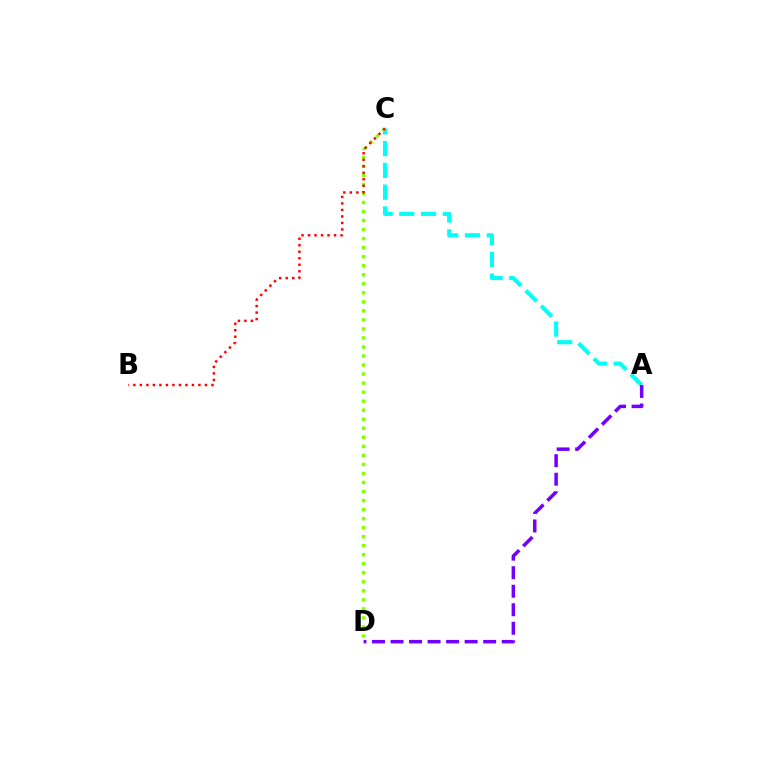{('A', 'C'): [{'color': '#00fff6', 'line_style': 'dashed', 'thickness': 2.96}], ('C', 'D'): [{'color': '#84ff00', 'line_style': 'dotted', 'thickness': 2.45}], ('B', 'C'): [{'color': '#ff0000', 'line_style': 'dotted', 'thickness': 1.77}], ('A', 'D'): [{'color': '#7200ff', 'line_style': 'dashed', 'thickness': 2.52}]}